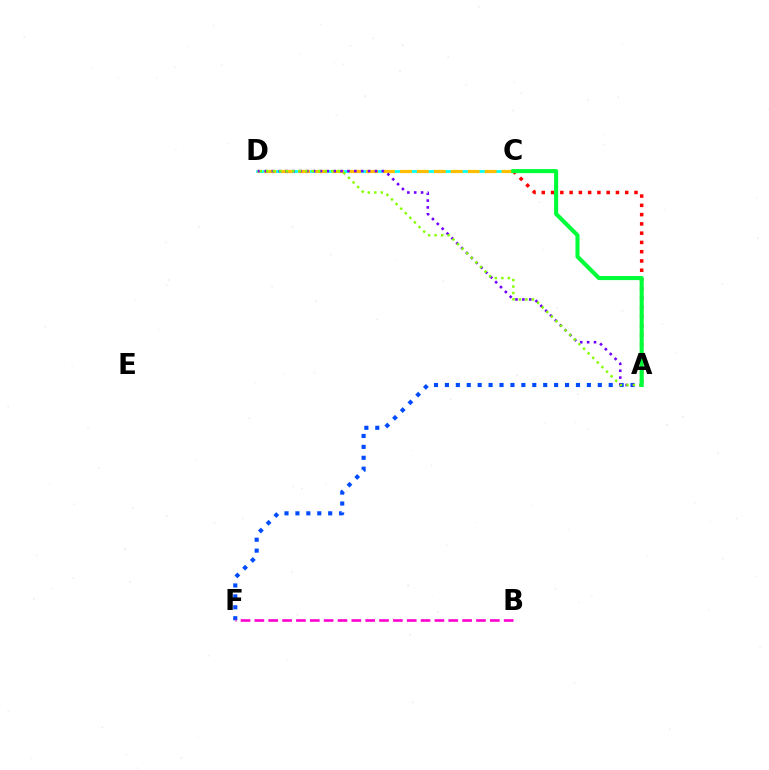{('A', 'F'): [{'color': '#004bff', 'line_style': 'dotted', 'thickness': 2.97}], ('C', 'D'): [{'color': '#00fff6', 'line_style': 'solid', 'thickness': 1.94}, {'color': '#ffbd00', 'line_style': 'dashed', 'thickness': 2.3}], ('A', 'C'): [{'color': '#ff0000', 'line_style': 'dotted', 'thickness': 2.52}, {'color': '#00ff39', 'line_style': 'solid', 'thickness': 2.94}], ('B', 'F'): [{'color': '#ff00cf', 'line_style': 'dashed', 'thickness': 1.88}], ('A', 'D'): [{'color': '#7200ff', 'line_style': 'dotted', 'thickness': 1.87}, {'color': '#84ff00', 'line_style': 'dotted', 'thickness': 1.77}]}